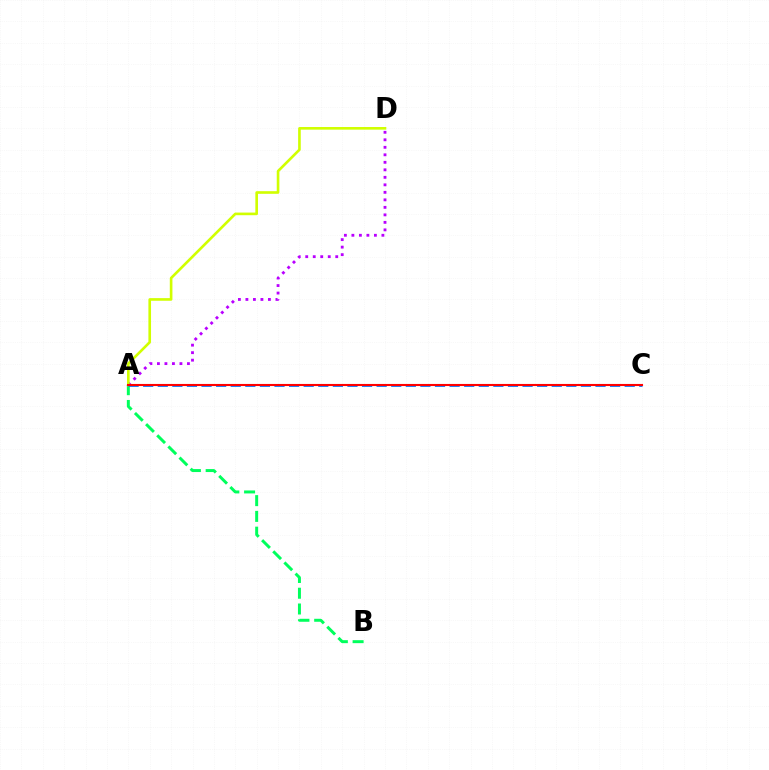{('A', 'B'): [{'color': '#00ff5c', 'line_style': 'dashed', 'thickness': 2.14}], ('A', 'D'): [{'color': '#b900ff', 'line_style': 'dotted', 'thickness': 2.04}, {'color': '#d1ff00', 'line_style': 'solid', 'thickness': 1.9}], ('A', 'C'): [{'color': '#0074ff', 'line_style': 'dashed', 'thickness': 1.98}, {'color': '#ff0000', 'line_style': 'solid', 'thickness': 1.51}]}